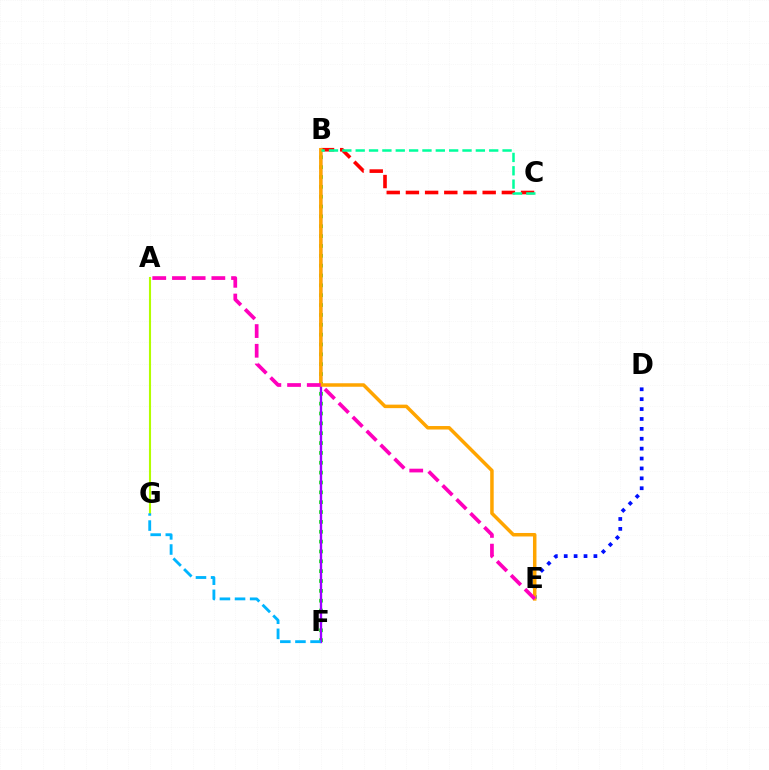{('B', 'F'): [{'color': '#08ff00', 'line_style': 'dotted', 'thickness': 2.68}, {'color': '#9b00ff', 'line_style': 'solid', 'thickness': 1.69}], ('B', 'C'): [{'color': '#ff0000', 'line_style': 'dashed', 'thickness': 2.61}, {'color': '#00ff9d', 'line_style': 'dashed', 'thickness': 1.81}], ('D', 'E'): [{'color': '#0010ff', 'line_style': 'dotted', 'thickness': 2.69}], ('B', 'E'): [{'color': '#ffa500', 'line_style': 'solid', 'thickness': 2.52}], ('A', 'G'): [{'color': '#b3ff00', 'line_style': 'solid', 'thickness': 1.51}], ('A', 'E'): [{'color': '#ff00bd', 'line_style': 'dashed', 'thickness': 2.68}], ('F', 'G'): [{'color': '#00b5ff', 'line_style': 'dashed', 'thickness': 2.05}]}